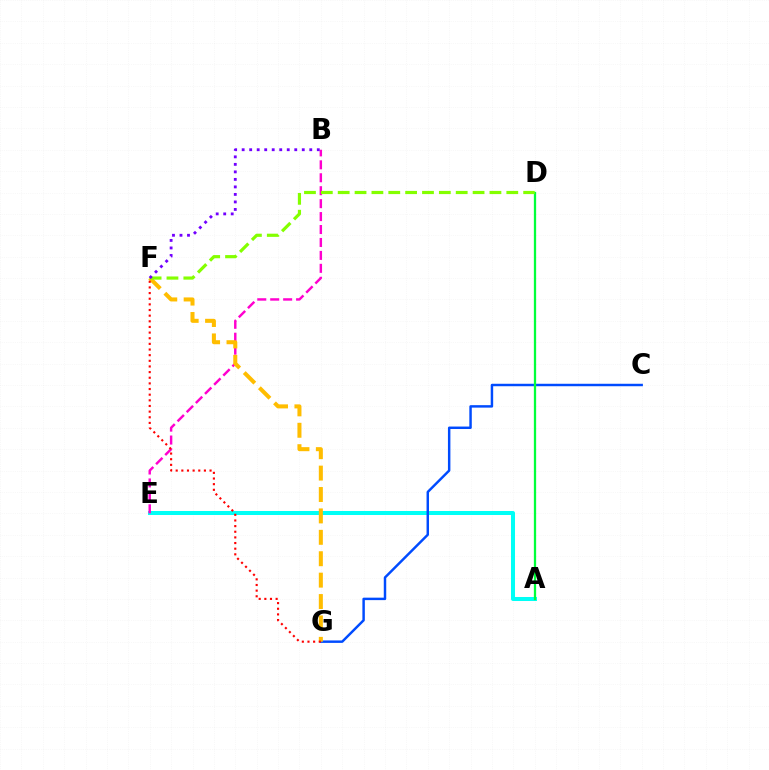{('A', 'E'): [{'color': '#00fff6', 'line_style': 'solid', 'thickness': 2.89}], ('C', 'G'): [{'color': '#004bff', 'line_style': 'solid', 'thickness': 1.77}], ('B', 'E'): [{'color': '#ff00cf', 'line_style': 'dashed', 'thickness': 1.76}], ('F', 'G'): [{'color': '#ffbd00', 'line_style': 'dashed', 'thickness': 2.91}, {'color': '#ff0000', 'line_style': 'dotted', 'thickness': 1.53}], ('A', 'D'): [{'color': '#00ff39', 'line_style': 'solid', 'thickness': 1.64}], ('D', 'F'): [{'color': '#84ff00', 'line_style': 'dashed', 'thickness': 2.29}], ('B', 'F'): [{'color': '#7200ff', 'line_style': 'dotted', 'thickness': 2.04}]}